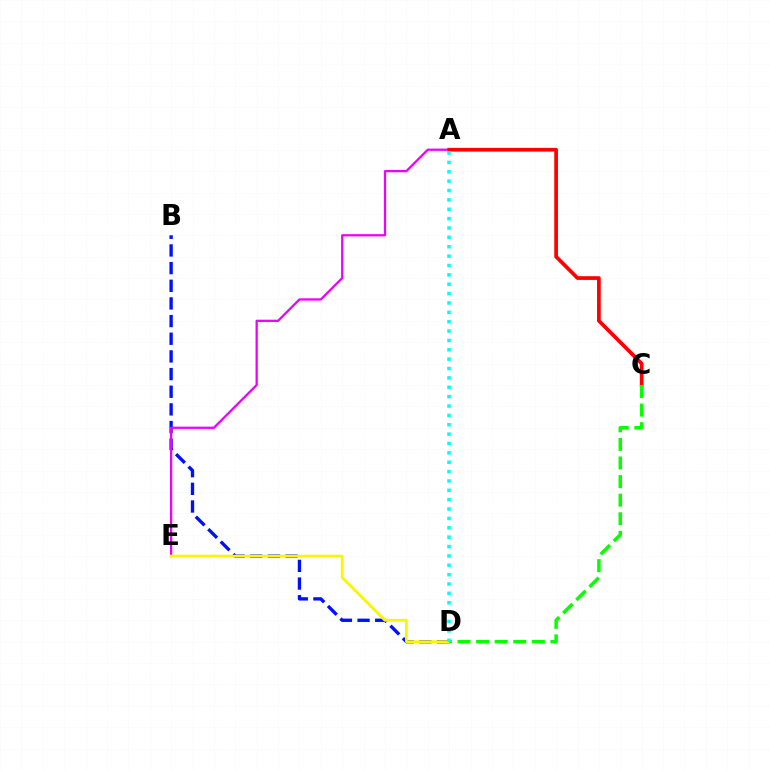{('B', 'D'): [{'color': '#0010ff', 'line_style': 'dashed', 'thickness': 2.4}], ('A', 'E'): [{'color': '#ee00ff', 'line_style': 'solid', 'thickness': 1.63}], ('D', 'E'): [{'color': '#fcf500', 'line_style': 'solid', 'thickness': 2.02}], ('A', 'C'): [{'color': '#ff0000', 'line_style': 'solid', 'thickness': 2.66}], ('C', 'D'): [{'color': '#08ff00', 'line_style': 'dashed', 'thickness': 2.52}], ('A', 'D'): [{'color': '#00fff6', 'line_style': 'dotted', 'thickness': 2.55}]}